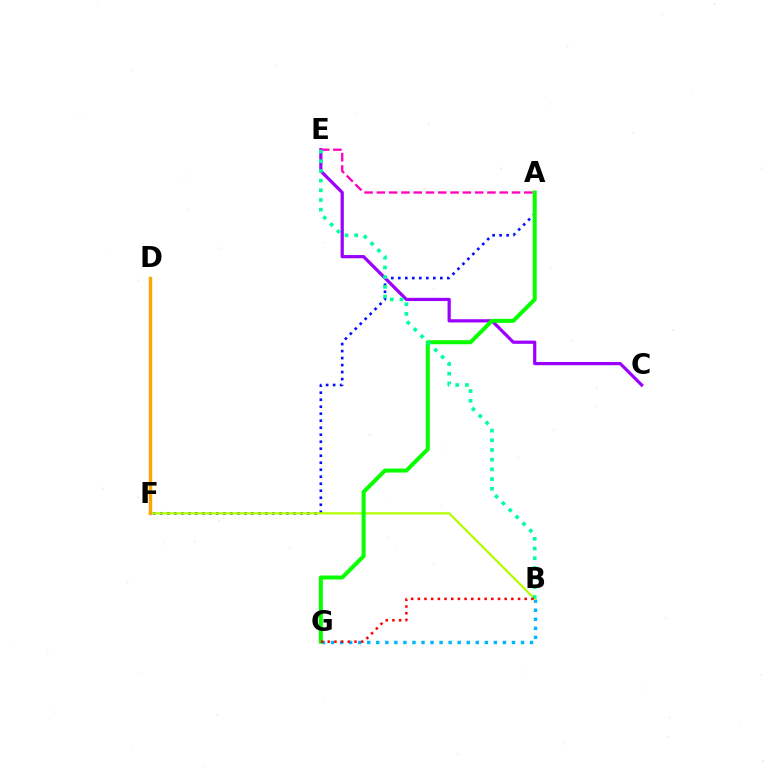{('A', 'F'): [{'color': '#0010ff', 'line_style': 'dotted', 'thickness': 1.9}], ('B', 'G'): [{'color': '#00b5ff', 'line_style': 'dotted', 'thickness': 2.46}, {'color': '#ff0000', 'line_style': 'dotted', 'thickness': 1.82}], ('B', 'F'): [{'color': '#b3ff00', 'line_style': 'solid', 'thickness': 1.61}], ('C', 'E'): [{'color': '#9b00ff', 'line_style': 'solid', 'thickness': 2.31}], ('A', 'G'): [{'color': '#08ff00', 'line_style': 'solid', 'thickness': 2.89}], ('A', 'E'): [{'color': '#ff00bd', 'line_style': 'dashed', 'thickness': 1.67}], ('B', 'E'): [{'color': '#00ff9d', 'line_style': 'dotted', 'thickness': 2.63}], ('D', 'F'): [{'color': '#ffa500', 'line_style': 'solid', 'thickness': 2.44}]}